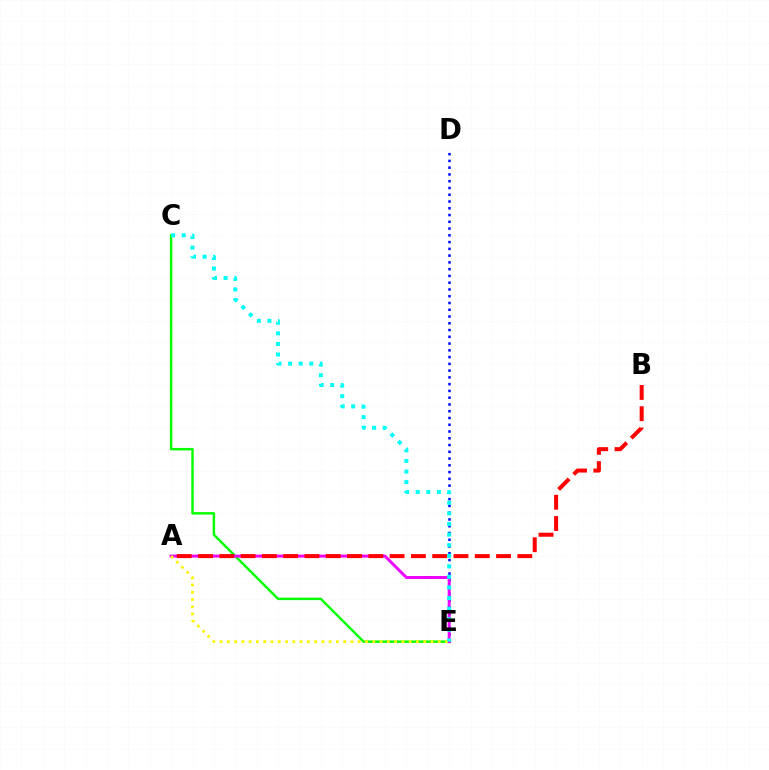{('C', 'E'): [{'color': '#08ff00', 'line_style': 'solid', 'thickness': 1.77}, {'color': '#00fff6', 'line_style': 'dotted', 'thickness': 2.88}], ('D', 'E'): [{'color': '#0010ff', 'line_style': 'dotted', 'thickness': 1.84}], ('A', 'E'): [{'color': '#ee00ff', 'line_style': 'solid', 'thickness': 2.13}, {'color': '#fcf500', 'line_style': 'dotted', 'thickness': 1.98}], ('A', 'B'): [{'color': '#ff0000', 'line_style': 'dashed', 'thickness': 2.89}]}